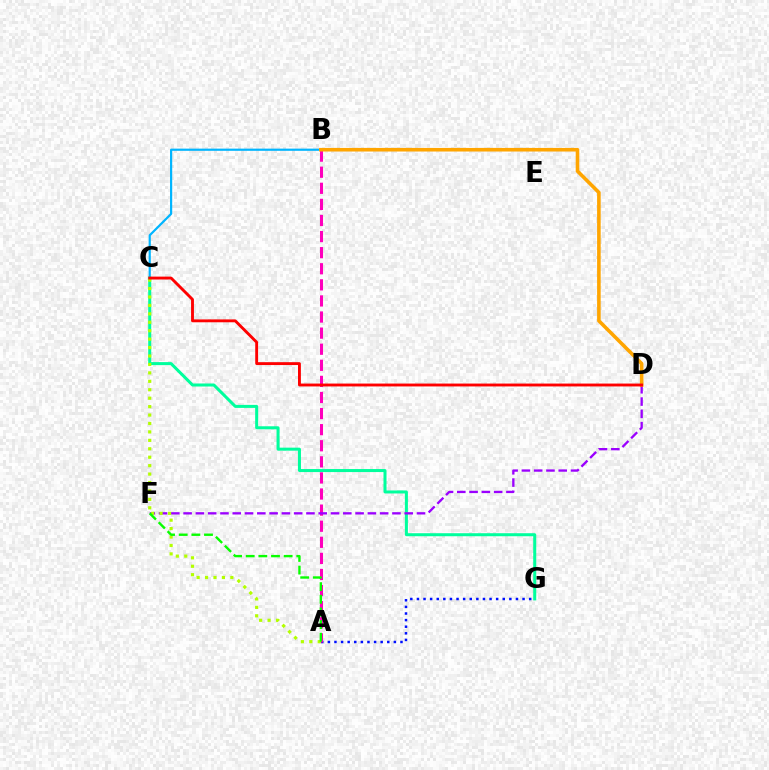{('B', 'C'): [{'color': '#00b5ff', 'line_style': 'solid', 'thickness': 1.57}], ('A', 'G'): [{'color': '#0010ff', 'line_style': 'dotted', 'thickness': 1.79}], ('C', 'G'): [{'color': '#00ff9d', 'line_style': 'solid', 'thickness': 2.18}], ('A', 'B'): [{'color': '#ff00bd', 'line_style': 'dashed', 'thickness': 2.19}], ('D', 'F'): [{'color': '#9b00ff', 'line_style': 'dashed', 'thickness': 1.67}], ('B', 'D'): [{'color': '#ffa500', 'line_style': 'solid', 'thickness': 2.59}], ('A', 'C'): [{'color': '#b3ff00', 'line_style': 'dotted', 'thickness': 2.29}], ('A', 'F'): [{'color': '#08ff00', 'line_style': 'dashed', 'thickness': 1.72}], ('C', 'D'): [{'color': '#ff0000', 'line_style': 'solid', 'thickness': 2.07}]}